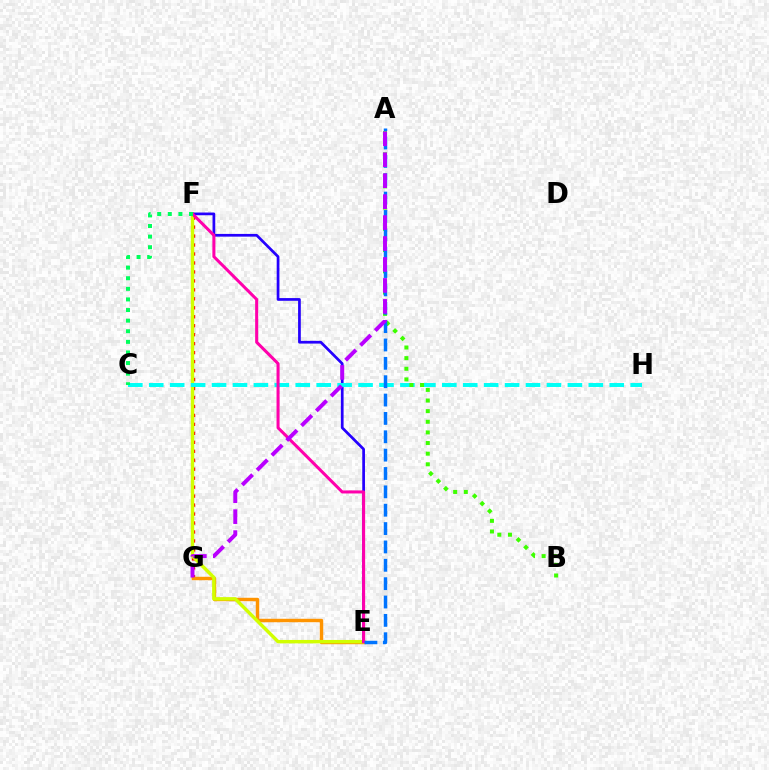{('F', 'G'): [{'color': '#ff0000', 'line_style': 'dotted', 'thickness': 2.44}], ('E', 'G'): [{'color': '#ff9400', 'line_style': 'solid', 'thickness': 2.48}], ('E', 'F'): [{'color': '#d1ff00', 'line_style': 'solid', 'thickness': 2.47}, {'color': '#2500ff', 'line_style': 'solid', 'thickness': 1.96}, {'color': '#ff00ac', 'line_style': 'solid', 'thickness': 2.19}], ('C', 'H'): [{'color': '#00fff6', 'line_style': 'dashed', 'thickness': 2.84}], ('A', 'B'): [{'color': '#3dff00', 'line_style': 'dotted', 'thickness': 2.89}], ('C', 'F'): [{'color': '#00ff5c', 'line_style': 'dotted', 'thickness': 2.88}], ('A', 'E'): [{'color': '#0074ff', 'line_style': 'dashed', 'thickness': 2.49}], ('A', 'G'): [{'color': '#b900ff', 'line_style': 'dashed', 'thickness': 2.85}]}